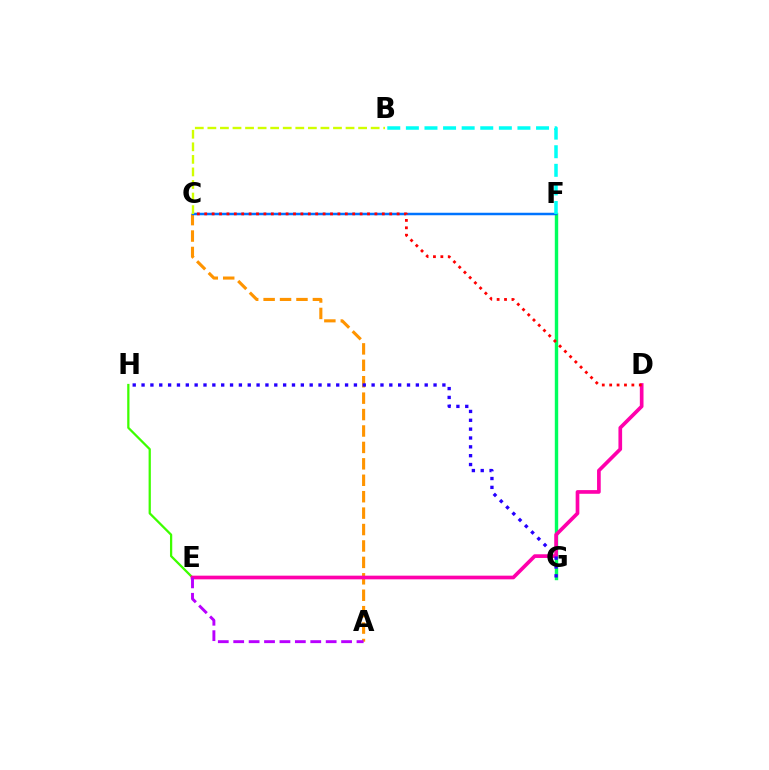{('F', 'G'): [{'color': '#00ff5c', 'line_style': 'solid', 'thickness': 2.45}], ('E', 'H'): [{'color': '#3dff00', 'line_style': 'solid', 'thickness': 1.63}], ('A', 'C'): [{'color': '#ff9400', 'line_style': 'dashed', 'thickness': 2.23}], ('D', 'E'): [{'color': '#ff00ac', 'line_style': 'solid', 'thickness': 2.65}], ('C', 'F'): [{'color': '#0074ff', 'line_style': 'solid', 'thickness': 1.79}], ('G', 'H'): [{'color': '#2500ff', 'line_style': 'dotted', 'thickness': 2.4}], ('B', 'C'): [{'color': '#d1ff00', 'line_style': 'dashed', 'thickness': 1.71}], ('B', 'F'): [{'color': '#00fff6', 'line_style': 'dashed', 'thickness': 2.53}], ('C', 'D'): [{'color': '#ff0000', 'line_style': 'dotted', 'thickness': 2.01}], ('A', 'E'): [{'color': '#b900ff', 'line_style': 'dashed', 'thickness': 2.09}]}